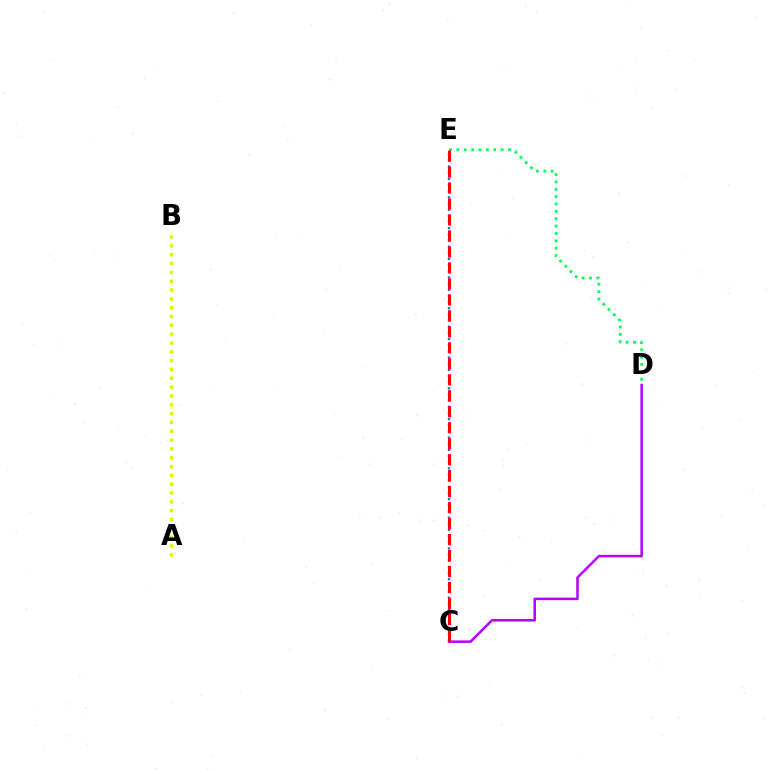{('C', 'E'): [{'color': '#0074ff', 'line_style': 'dotted', 'thickness': 1.67}, {'color': '#ff0000', 'line_style': 'dashed', 'thickness': 2.17}], ('C', 'D'): [{'color': '#b900ff', 'line_style': 'solid', 'thickness': 1.83}], ('D', 'E'): [{'color': '#00ff5c', 'line_style': 'dotted', 'thickness': 2.0}], ('A', 'B'): [{'color': '#d1ff00', 'line_style': 'dotted', 'thickness': 2.4}]}